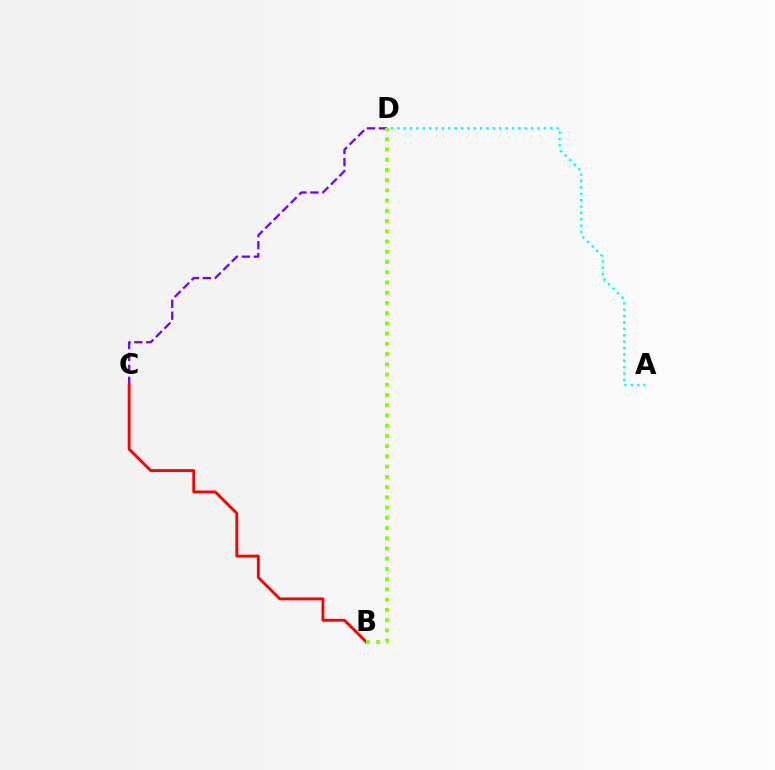{('A', 'D'): [{'color': '#00fff6', 'line_style': 'dotted', 'thickness': 1.73}], ('C', 'D'): [{'color': '#7200ff', 'line_style': 'dashed', 'thickness': 1.62}], ('B', 'C'): [{'color': '#ff0000', 'line_style': 'solid', 'thickness': 2.08}], ('B', 'D'): [{'color': '#84ff00', 'line_style': 'dotted', 'thickness': 2.78}]}